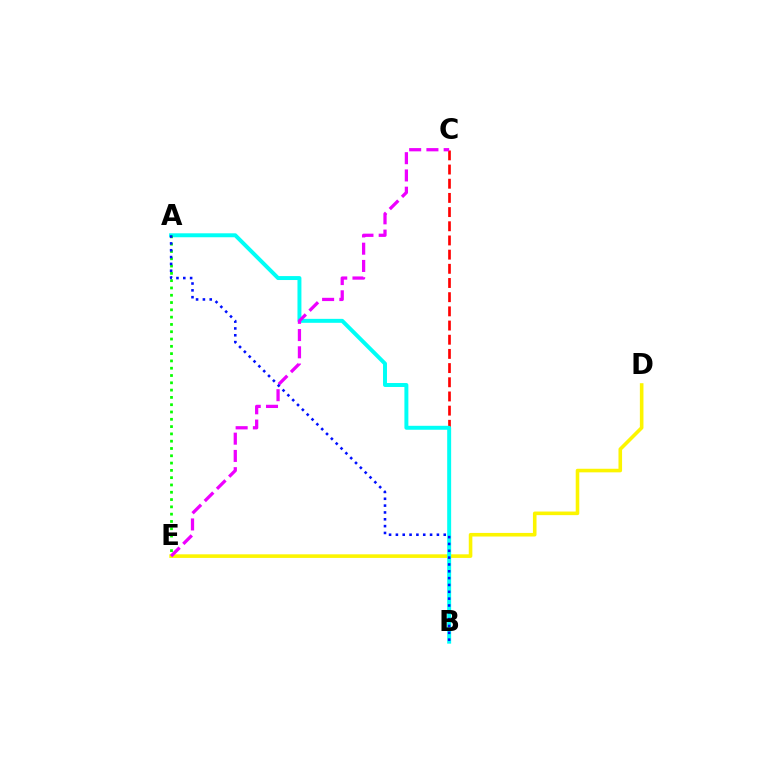{('D', 'E'): [{'color': '#fcf500', 'line_style': 'solid', 'thickness': 2.58}], ('B', 'C'): [{'color': '#ff0000', 'line_style': 'dashed', 'thickness': 1.93}], ('A', 'B'): [{'color': '#00fff6', 'line_style': 'solid', 'thickness': 2.85}, {'color': '#0010ff', 'line_style': 'dotted', 'thickness': 1.86}], ('C', 'E'): [{'color': '#ee00ff', 'line_style': 'dashed', 'thickness': 2.34}], ('A', 'E'): [{'color': '#08ff00', 'line_style': 'dotted', 'thickness': 1.98}]}